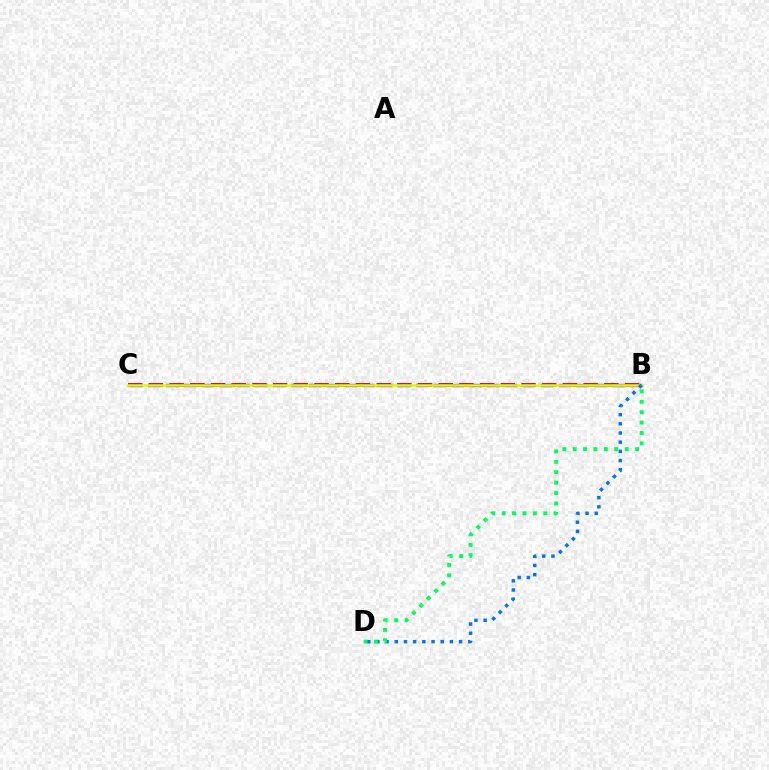{('B', 'C'): [{'color': '#ff0000', 'line_style': 'dashed', 'thickness': 2.81}, {'color': '#b900ff', 'line_style': 'dashed', 'thickness': 2.43}, {'color': '#d1ff00', 'line_style': 'solid', 'thickness': 1.84}], ('B', 'D'): [{'color': '#0074ff', 'line_style': 'dotted', 'thickness': 2.5}, {'color': '#00ff5c', 'line_style': 'dotted', 'thickness': 2.83}]}